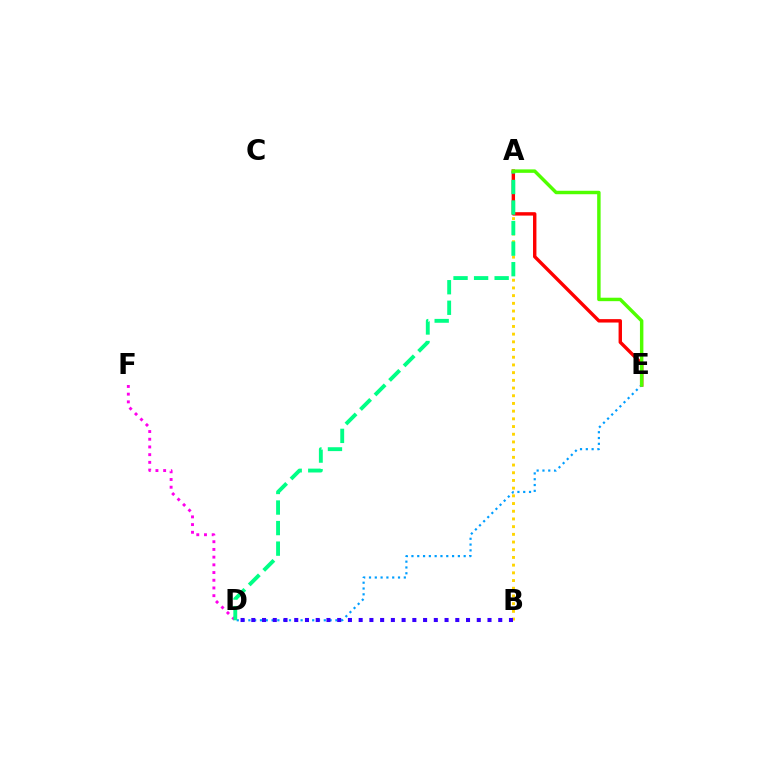{('A', 'B'): [{'color': '#ffd500', 'line_style': 'dotted', 'thickness': 2.09}], ('A', 'E'): [{'color': '#ff0000', 'line_style': 'solid', 'thickness': 2.45}, {'color': '#4fff00', 'line_style': 'solid', 'thickness': 2.48}], ('D', 'F'): [{'color': '#ff00ed', 'line_style': 'dotted', 'thickness': 2.09}], ('D', 'E'): [{'color': '#009eff', 'line_style': 'dotted', 'thickness': 1.58}], ('A', 'D'): [{'color': '#00ff86', 'line_style': 'dashed', 'thickness': 2.79}], ('B', 'D'): [{'color': '#3700ff', 'line_style': 'dotted', 'thickness': 2.92}]}